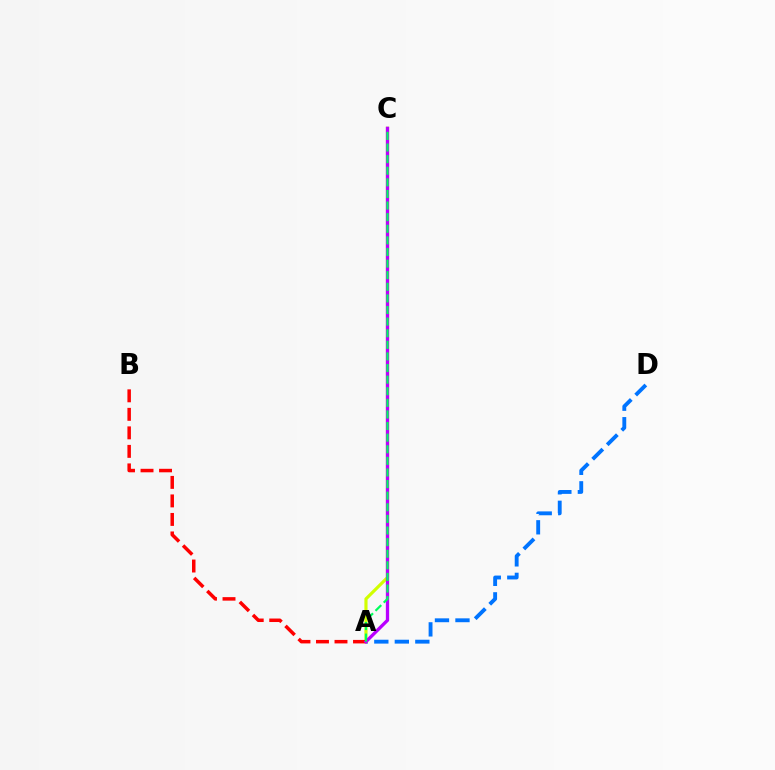{('A', 'D'): [{'color': '#0074ff', 'line_style': 'dashed', 'thickness': 2.79}], ('A', 'C'): [{'color': '#d1ff00', 'line_style': 'solid', 'thickness': 2.28}, {'color': '#b900ff', 'line_style': 'solid', 'thickness': 2.37}, {'color': '#00ff5c', 'line_style': 'dashed', 'thickness': 1.58}], ('A', 'B'): [{'color': '#ff0000', 'line_style': 'dashed', 'thickness': 2.52}]}